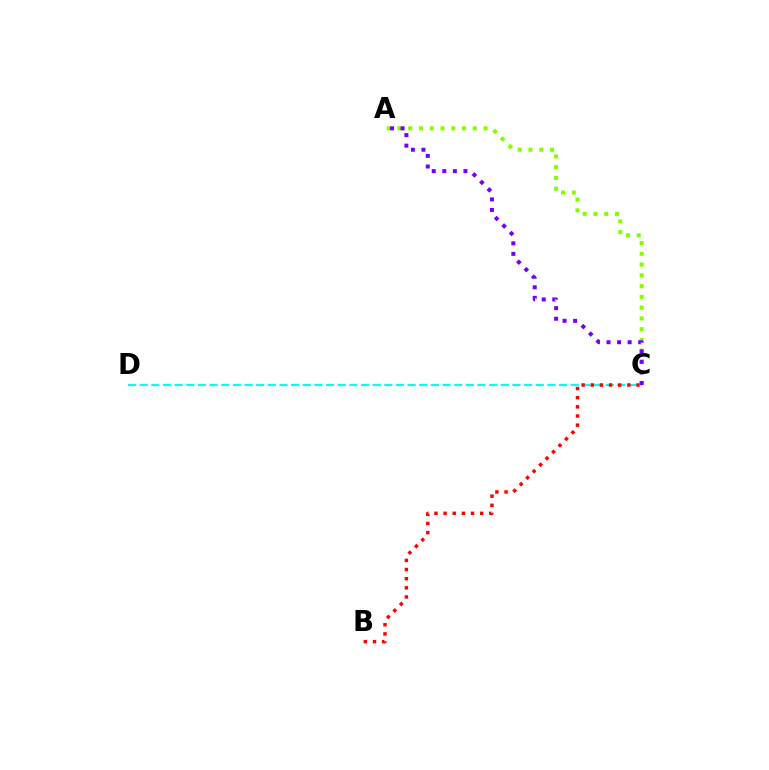{('C', 'D'): [{'color': '#00fff6', 'line_style': 'dashed', 'thickness': 1.58}], ('B', 'C'): [{'color': '#ff0000', 'line_style': 'dotted', 'thickness': 2.49}], ('A', 'C'): [{'color': '#84ff00', 'line_style': 'dotted', 'thickness': 2.92}, {'color': '#7200ff', 'line_style': 'dotted', 'thickness': 2.87}]}